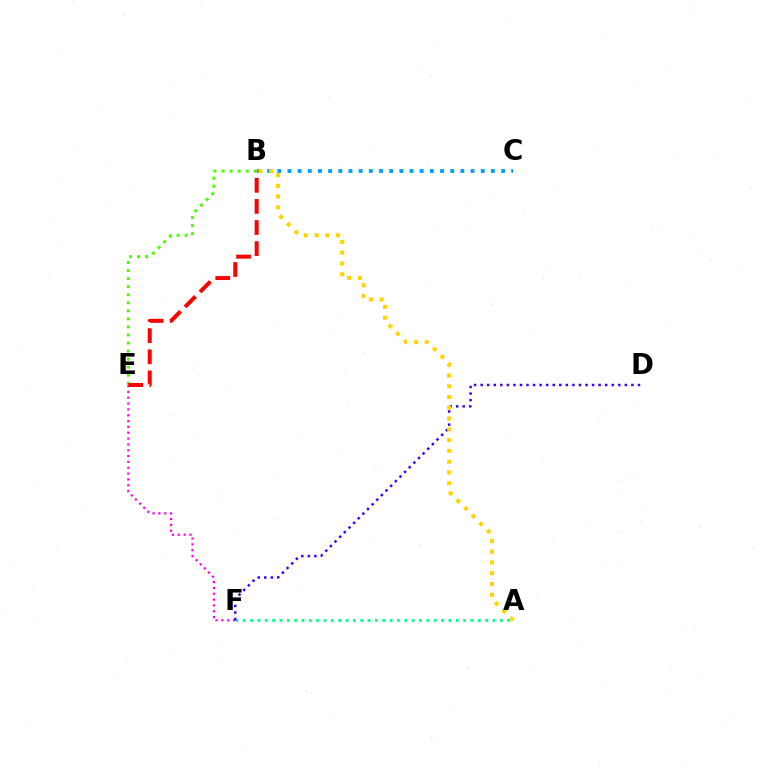{('B', 'C'): [{'color': '#009eff', 'line_style': 'dotted', 'thickness': 2.76}], ('E', 'F'): [{'color': '#ff00ed', 'line_style': 'dotted', 'thickness': 1.58}], ('A', 'F'): [{'color': '#00ff86', 'line_style': 'dotted', 'thickness': 2.0}], ('B', 'E'): [{'color': '#4fff00', 'line_style': 'dotted', 'thickness': 2.19}, {'color': '#ff0000', 'line_style': 'dashed', 'thickness': 2.87}], ('D', 'F'): [{'color': '#3700ff', 'line_style': 'dotted', 'thickness': 1.78}], ('A', 'B'): [{'color': '#ffd500', 'line_style': 'dotted', 'thickness': 2.93}]}